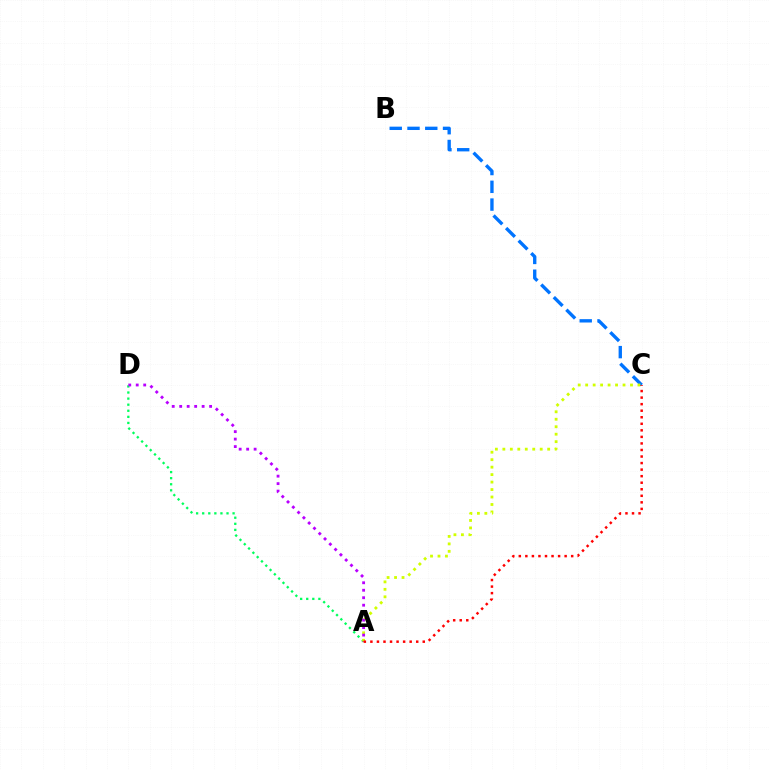{('B', 'C'): [{'color': '#0074ff', 'line_style': 'dashed', 'thickness': 2.41}], ('A', 'D'): [{'color': '#00ff5c', 'line_style': 'dotted', 'thickness': 1.65}, {'color': '#b900ff', 'line_style': 'dotted', 'thickness': 2.03}], ('A', 'C'): [{'color': '#d1ff00', 'line_style': 'dotted', 'thickness': 2.03}, {'color': '#ff0000', 'line_style': 'dotted', 'thickness': 1.78}]}